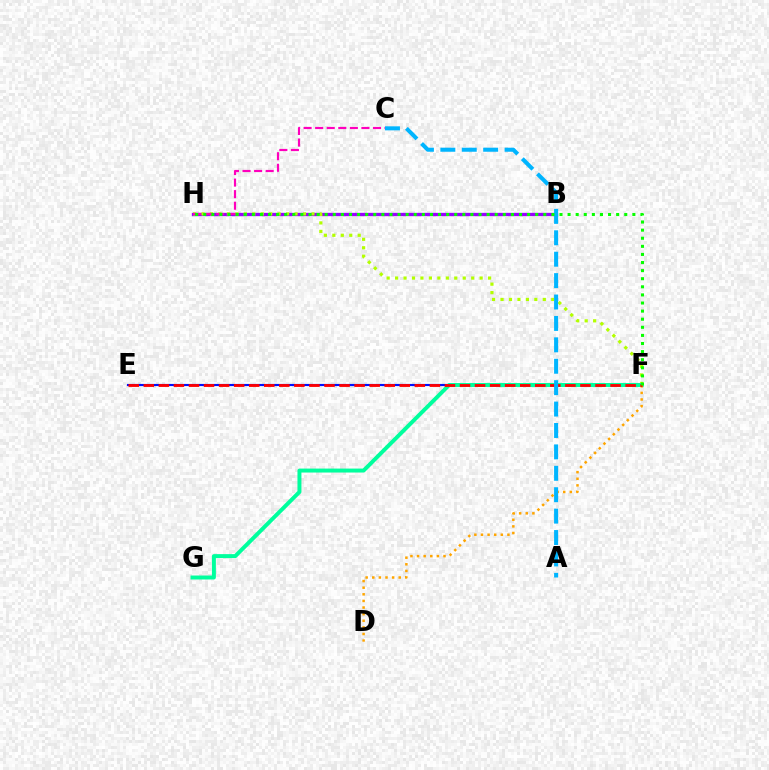{('B', 'H'): [{'color': '#9b00ff', 'line_style': 'solid', 'thickness': 2.38}], ('E', 'F'): [{'color': '#0010ff', 'line_style': 'solid', 'thickness': 1.55}, {'color': '#ff0000', 'line_style': 'dashed', 'thickness': 2.05}], ('F', 'H'): [{'color': '#b3ff00', 'line_style': 'dotted', 'thickness': 2.3}, {'color': '#08ff00', 'line_style': 'dotted', 'thickness': 2.2}], ('F', 'G'): [{'color': '#00ff9d', 'line_style': 'solid', 'thickness': 2.85}], ('D', 'F'): [{'color': '#ffa500', 'line_style': 'dotted', 'thickness': 1.8}], ('C', 'H'): [{'color': '#ff00bd', 'line_style': 'dashed', 'thickness': 1.57}], ('A', 'C'): [{'color': '#00b5ff', 'line_style': 'dashed', 'thickness': 2.91}]}